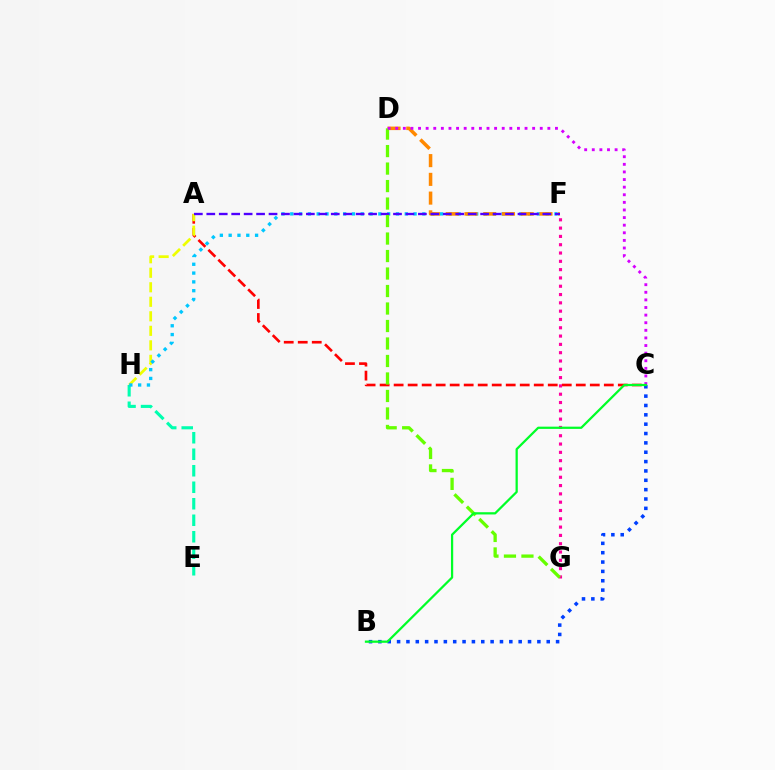{('E', 'H'): [{'color': '#00ffaf', 'line_style': 'dashed', 'thickness': 2.24}], ('B', 'C'): [{'color': '#003fff', 'line_style': 'dotted', 'thickness': 2.54}, {'color': '#00ff27', 'line_style': 'solid', 'thickness': 1.62}], ('A', 'C'): [{'color': '#ff0000', 'line_style': 'dashed', 'thickness': 1.9}], ('A', 'H'): [{'color': '#eeff00', 'line_style': 'dashed', 'thickness': 1.97}], ('F', 'H'): [{'color': '#00c7ff', 'line_style': 'dotted', 'thickness': 2.39}], ('D', 'F'): [{'color': '#ff8800', 'line_style': 'dashed', 'thickness': 2.55}], ('A', 'F'): [{'color': '#4f00ff', 'line_style': 'dashed', 'thickness': 1.69}], ('F', 'G'): [{'color': '#ff00a0', 'line_style': 'dotted', 'thickness': 2.26}], ('D', 'G'): [{'color': '#66ff00', 'line_style': 'dashed', 'thickness': 2.38}], ('C', 'D'): [{'color': '#d600ff', 'line_style': 'dotted', 'thickness': 2.07}]}